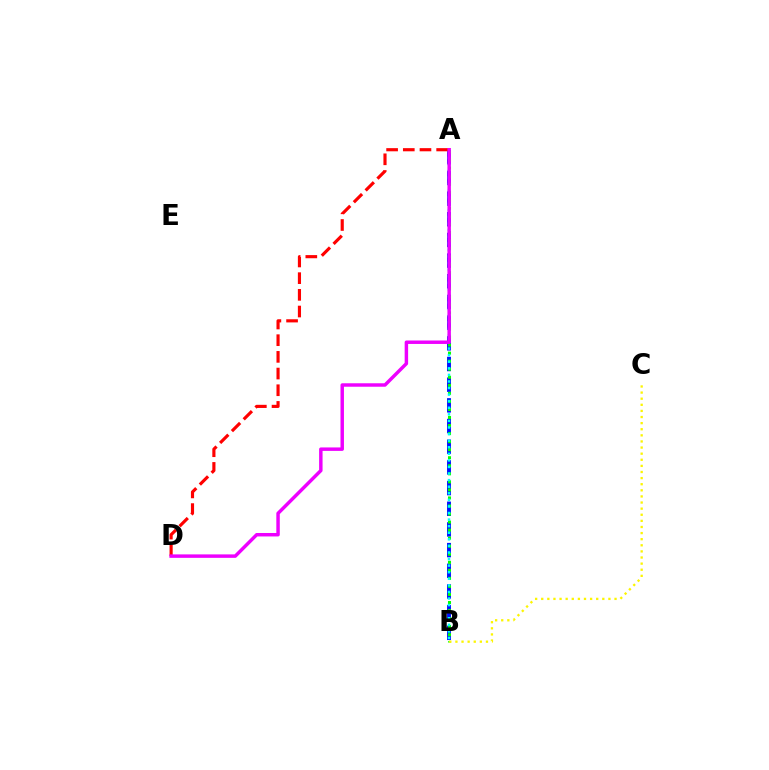{('A', 'B'): [{'color': '#0010ff', 'line_style': 'dashed', 'thickness': 2.81}, {'color': '#08ff00', 'line_style': 'dotted', 'thickness': 2.19}, {'color': '#00fff6', 'line_style': 'dotted', 'thickness': 1.79}], ('B', 'C'): [{'color': '#fcf500', 'line_style': 'dotted', 'thickness': 1.66}], ('A', 'D'): [{'color': '#ff0000', 'line_style': 'dashed', 'thickness': 2.27}, {'color': '#ee00ff', 'line_style': 'solid', 'thickness': 2.49}]}